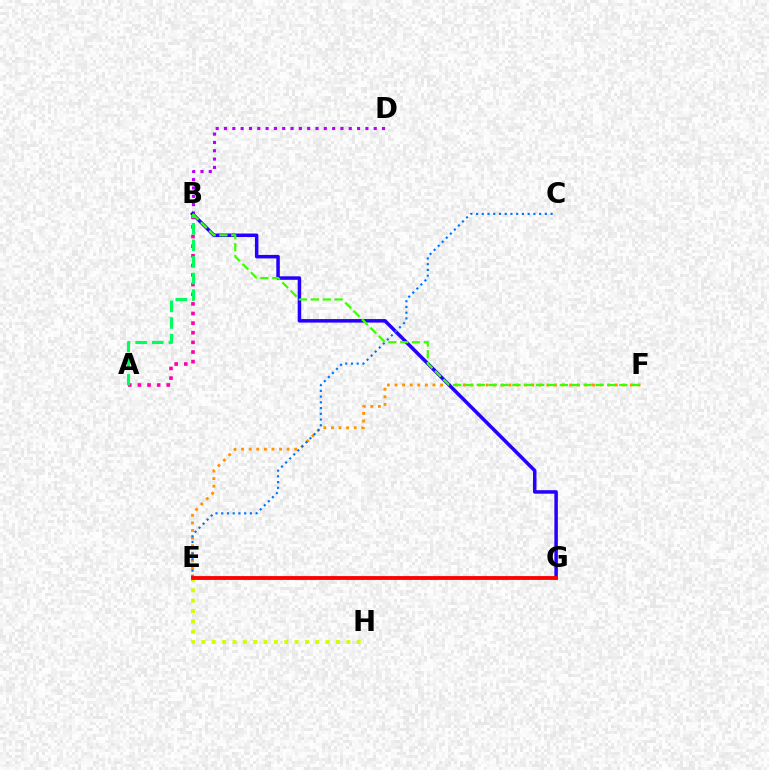{('B', 'D'): [{'color': '#b900ff', 'line_style': 'dotted', 'thickness': 2.26}], ('E', 'G'): [{'color': '#00fff6', 'line_style': 'solid', 'thickness': 1.63}, {'color': '#ff0000', 'line_style': 'solid', 'thickness': 2.76}], ('E', 'F'): [{'color': '#ff9400', 'line_style': 'dotted', 'thickness': 2.06}], ('A', 'B'): [{'color': '#ff00ac', 'line_style': 'dotted', 'thickness': 2.61}, {'color': '#00ff5c', 'line_style': 'dashed', 'thickness': 2.26}], ('B', 'G'): [{'color': '#2500ff', 'line_style': 'solid', 'thickness': 2.53}], ('C', 'E'): [{'color': '#0074ff', 'line_style': 'dotted', 'thickness': 1.56}], ('B', 'F'): [{'color': '#3dff00', 'line_style': 'dashed', 'thickness': 1.61}], ('E', 'H'): [{'color': '#d1ff00', 'line_style': 'dotted', 'thickness': 2.81}]}